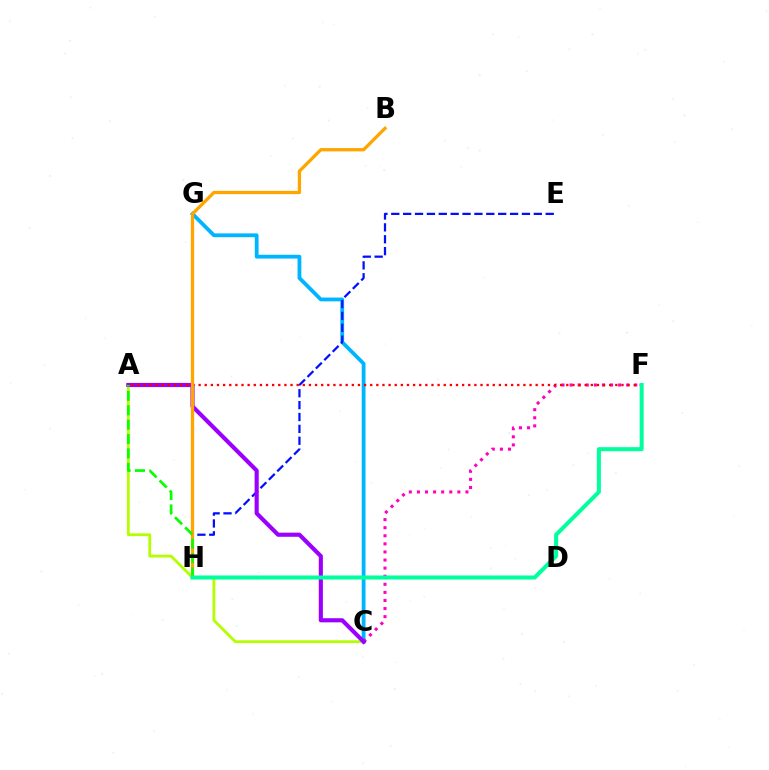{('C', 'G'): [{'color': '#00b5ff', 'line_style': 'solid', 'thickness': 2.73}], ('C', 'F'): [{'color': '#ff00bd', 'line_style': 'dotted', 'thickness': 2.2}], ('E', 'H'): [{'color': '#0010ff', 'line_style': 'dashed', 'thickness': 1.61}], ('A', 'C'): [{'color': '#b3ff00', 'line_style': 'solid', 'thickness': 2.02}, {'color': '#9b00ff', 'line_style': 'solid', 'thickness': 2.97}], ('A', 'F'): [{'color': '#ff0000', 'line_style': 'dotted', 'thickness': 1.66}], ('B', 'H'): [{'color': '#ffa500', 'line_style': 'solid', 'thickness': 2.37}], ('A', 'H'): [{'color': '#08ff00', 'line_style': 'dashed', 'thickness': 1.95}], ('F', 'H'): [{'color': '#00ff9d', 'line_style': 'solid', 'thickness': 2.9}]}